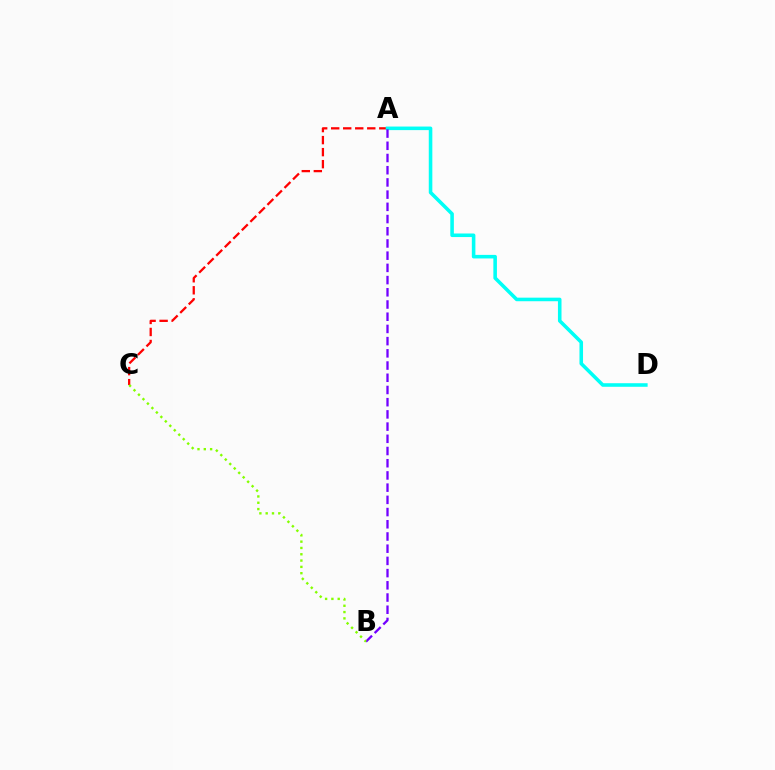{('A', 'C'): [{'color': '#ff0000', 'line_style': 'dashed', 'thickness': 1.63}], ('A', 'D'): [{'color': '#00fff6', 'line_style': 'solid', 'thickness': 2.57}], ('A', 'B'): [{'color': '#7200ff', 'line_style': 'dashed', 'thickness': 1.66}], ('B', 'C'): [{'color': '#84ff00', 'line_style': 'dotted', 'thickness': 1.71}]}